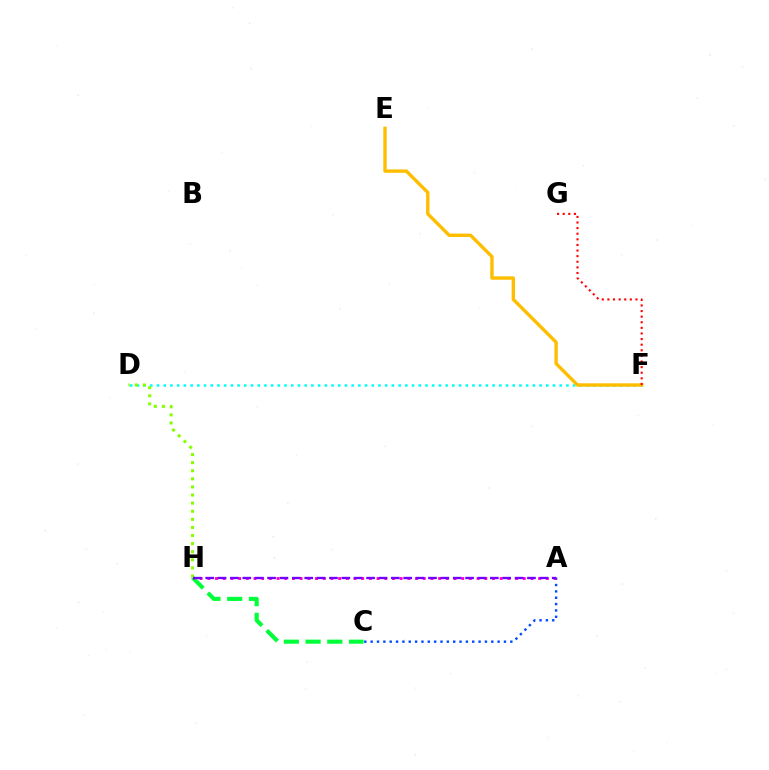{('D', 'F'): [{'color': '#00fff6', 'line_style': 'dotted', 'thickness': 1.82}], ('E', 'F'): [{'color': '#ffbd00', 'line_style': 'solid', 'thickness': 2.43}], ('F', 'G'): [{'color': '#ff0000', 'line_style': 'dotted', 'thickness': 1.52}], ('C', 'H'): [{'color': '#00ff39', 'line_style': 'dashed', 'thickness': 2.95}], ('A', 'C'): [{'color': '#004bff', 'line_style': 'dotted', 'thickness': 1.72}], ('A', 'H'): [{'color': '#ff00cf', 'line_style': 'dotted', 'thickness': 2.09}, {'color': '#7200ff', 'line_style': 'dashed', 'thickness': 1.68}], ('D', 'H'): [{'color': '#84ff00', 'line_style': 'dotted', 'thickness': 2.2}]}